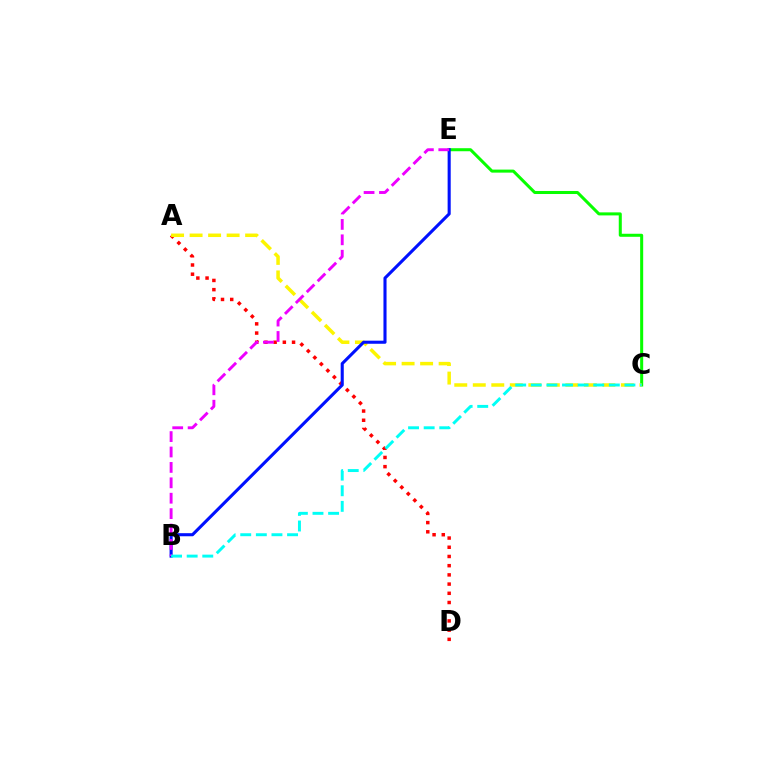{('A', 'D'): [{'color': '#ff0000', 'line_style': 'dotted', 'thickness': 2.5}], ('C', 'E'): [{'color': '#08ff00', 'line_style': 'solid', 'thickness': 2.18}], ('A', 'C'): [{'color': '#fcf500', 'line_style': 'dashed', 'thickness': 2.51}], ('B', 'E'): [{'color': '#0010ff', 'line_style': 'solid', 'thickness': 2.22}, {'color': '#ee00ff', 'line_style': 'dashed', 'thickness': 2.09}], ('B', 'C'): [{'color': '#00fff6', 'line_style': 'dashed', 'thickness': 2.12}]}